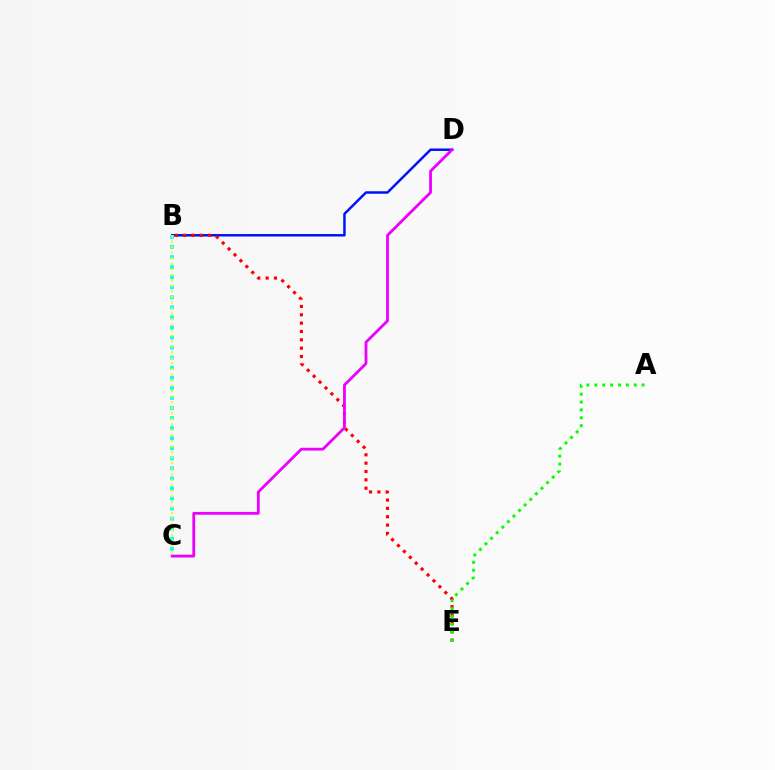{('B', 'D'): [{'color': '#0010ff', 'line_style': 'solid', 'thickness': 1.78}], ('B', 'E'): [{'color': '#ff0000', 'line_style': 'dotted', 'thickness': 2.27}], ('A', 'E'): [{'color': '#08ff00', 'line_style': 'dotted', 'thickness': 2.14}], ('B', 'C'): [{'color': '#00fff6', 'line_style': 'dotted', 'thickness': 2.73}, {'color': '#fcf500', 'line_style': 'dotted', 'thickness': 1.5}], ('C', 'D'): [{'color': '#ee00ff', 'line_style': 'solid', 'thickness': 2.02}]}